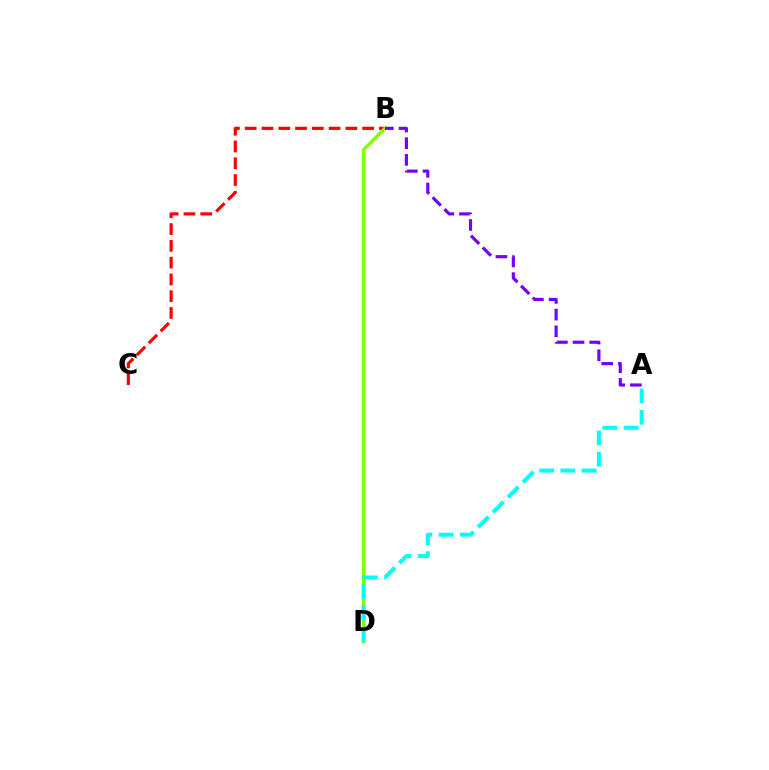{('B', 'C'): [{'color': '#ff0000', 'line_style': 'dashed', 'thickness': 2.28}], ('B', 'D'): [{'color': '#84ff00', 'line_style': 'solid', 'thickness': 2.46}], ('A', 'B'): [{'color': '#7200ff', 'line_style': 'dashed', 'thickness': 2.27}], ('A', 'D'): [{'color': '#00fff6', 'line_style': 'dashed', 'thickness': 2.88}]}